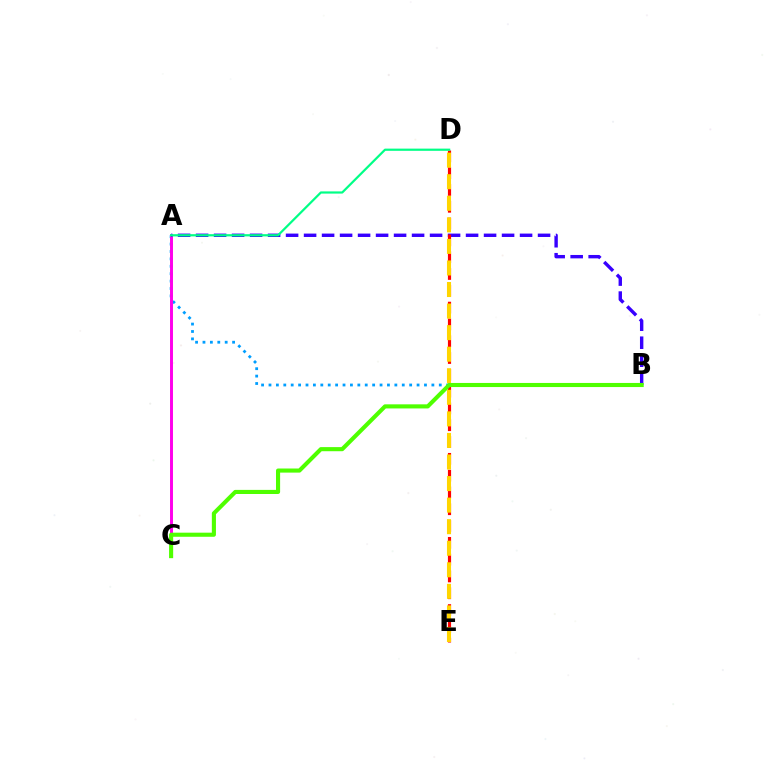{('A', 'B'): [{'color': '#009eff', 'line_style': 'dotted', 'thickness': 2.01}, {'color': '#3700ff', 'line_style': 'dashed', 'thickness': 2.45}], ('A', 'C'): [{'color': '#ff00ed', 'line_style': 'solid', 'thickness': 2.13}], ('D', 'E'): [{'color': '#ff0000', 'line_style': 'dashed', 'thickness': 2.28}, {'color': '#ffd500', 'line_style': 'dashed', 'thickness': 2.93}], ('A', 'D'): [{'color': '#00ff86', 'line_style': 'solid', 'thickness': 1.59}], ('B', 'C'): [{'color': '#4fff00', 'line_style': 'solid', 'thickness': 2.95}]}